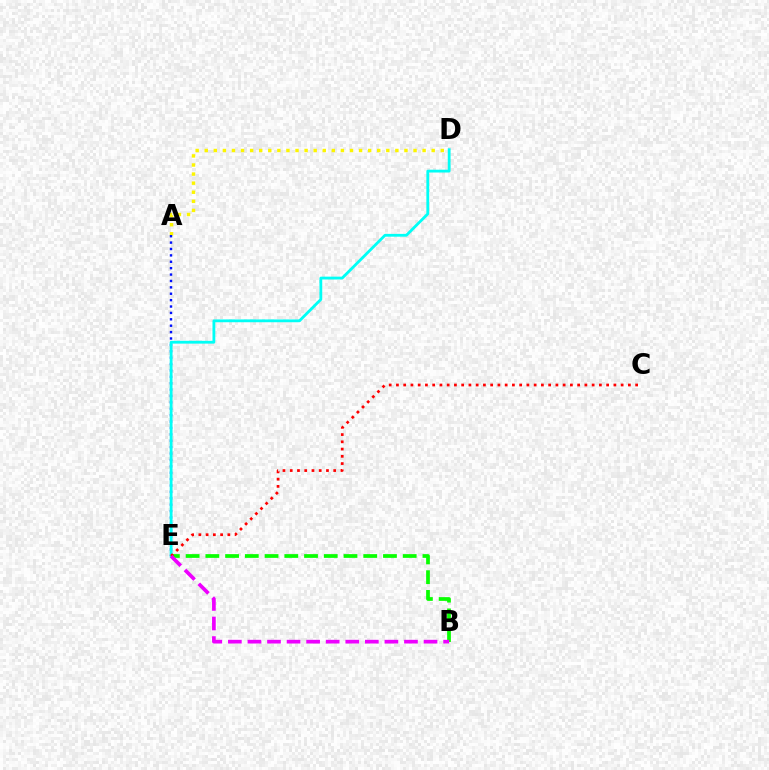{('A', 'D'): [{'color': '#fcf500', 'line_style': 'dotted', 'thickness': 2.47}], ('A', 'E'): [{'color': '#0010ff', 'line_style': 'dotted', 'thickness': 1.74}], ('D', 'E'): [{'color': '#00fff6', 'line_style': 'solid', 'thickness': 2.02}], ('B', 'E'): [{'color': '#08ff00', 'line_style': 'dashed', 'thickness': 2.68}, {'color': '#ee00ff', 'line_style': 'dashed', 'thickness': 2.66}], ('C', 'E'): [{'color': '#ff0000', 'line_style': 'dotted', 'thickness': 1.97}]}